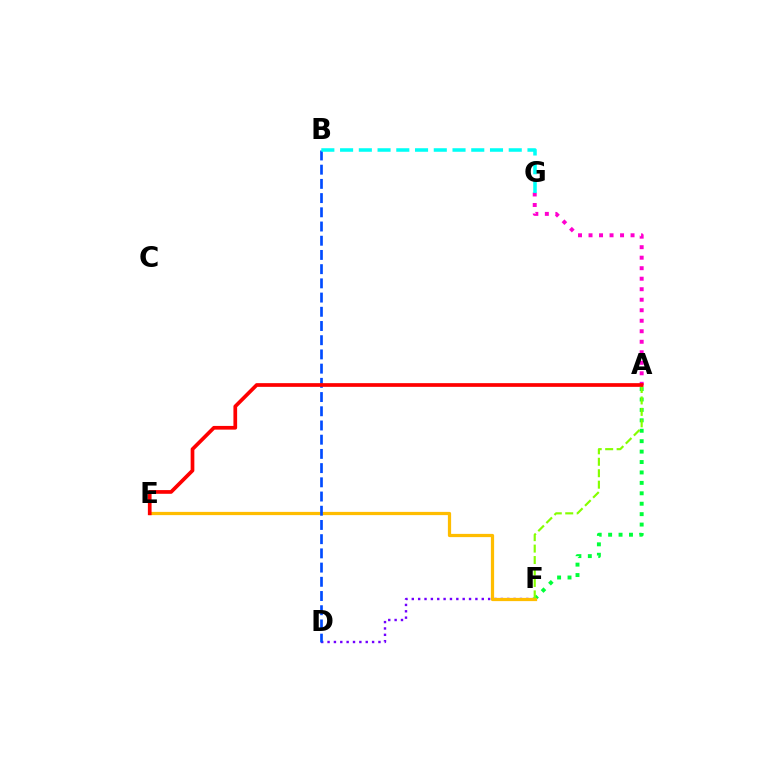{('A', 'F'): [{'color': '#00ff39', 'line_style': 'dotted', 'thickness': 2.83}, {'color': '#84ff00', 'line_style': 'dashed', 'thickness': 1.56}], ('A', 'G'): [{'color': '#ff00cf', 'line_style': 'dotted', 'thickness': 2.86}], ('D', 'F'): [{'color': '#7200ff', 'line_style': 'dotted', 'thickness': 1.73}], ('E', 'F'): [{'color': '#ffbd00', 'line_style': 'solid', 'thickness': 2.33}], ('B', 'D'): [{'color': '#004bff', 'line_style': 'dashed', 'thickness': 1.93}], ('A', 'E'): [{'color': '#ff0000', 'line_style': 'solid', 'thickness': 2.67}], ('B', 'G'): [{'color': '#00fff6', 'line_style': 'dashed', 'thickness': 2.55}]}